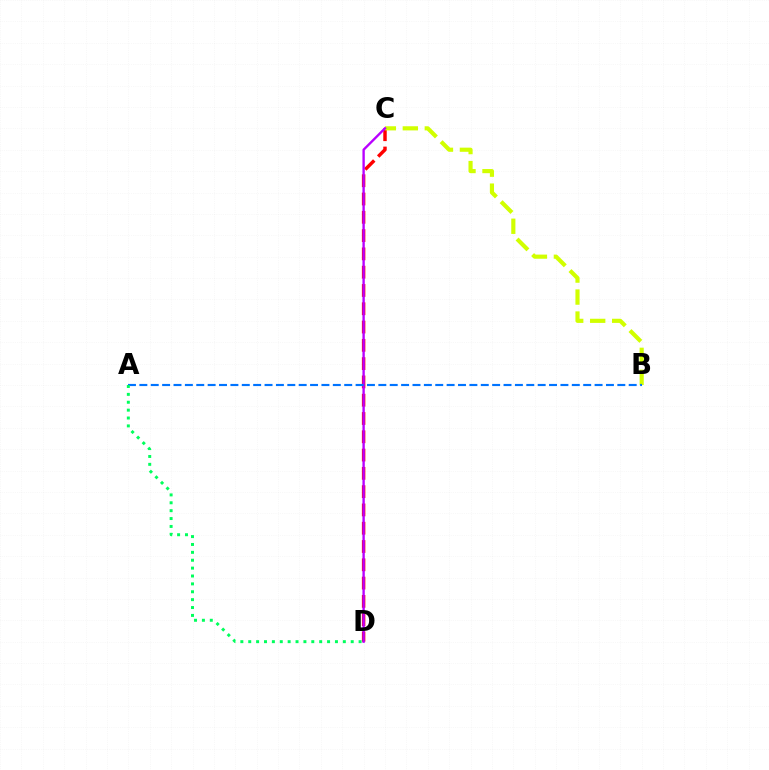{('C', 'D'): [{'color': '#ff0000', 'line_style': 'dashed', 'thickness': 2.48}, {'color': '#b900ff', 'line_style': 'solid', 'thickness': 1.7}], ('B', 'C'): [{'color': '#d1ff00', 'line_style': 'dashed', 'thickness': 2.99}], ('A', 'B'): [{'color': '#0074ff', 'line_style': 'dashed', 'thickness': 1.55}], ('A', 'D'): [{'color': '#00ff5c', 'line_style': 'dotted', 'thickness': 2.14}]}